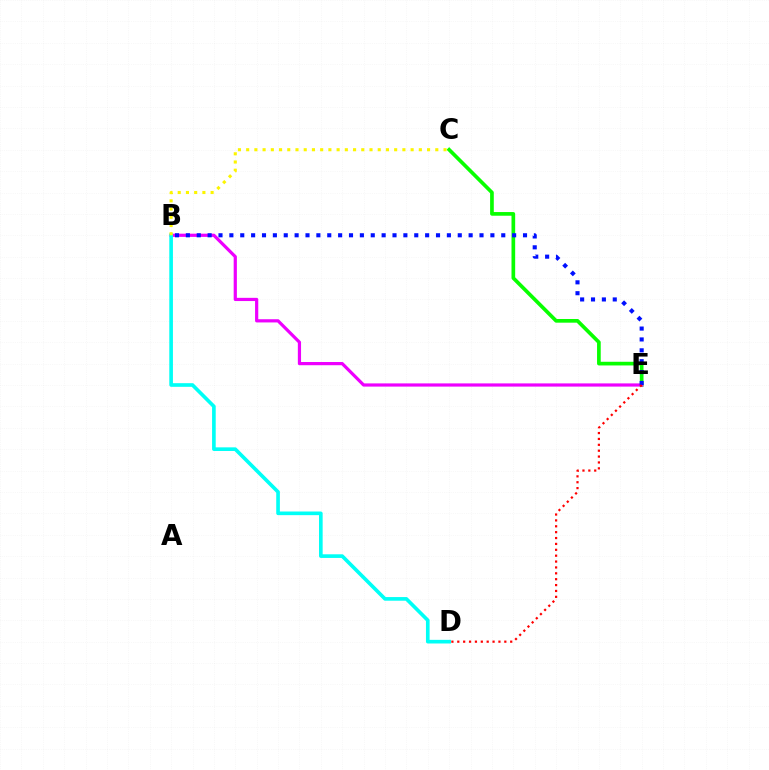{('C', 'E'): [{'color': '#08ff00', 'line_style': 'solid', 'thickness': 2.65}], ('B', 'E'): [{'color': '#ee00ff', 'line_style': 'solid', 'thickness': 2.31}, {'color': '#0010ff', 'line_style': 'dotted', 'thickness': 2.95}], ('D', 'E'): [{'color': '#ff0000', 'line_style': 'dotted', 'thickness': 1.6}], ('B', 'D'): [{'color': '#00fff6', 'line_style': 'solid', 'thickness': 2.62}], ('B', 'C'): [{'color': '#fcf500', 'line_style': 'dotted', 'thickness': 2.23}]}